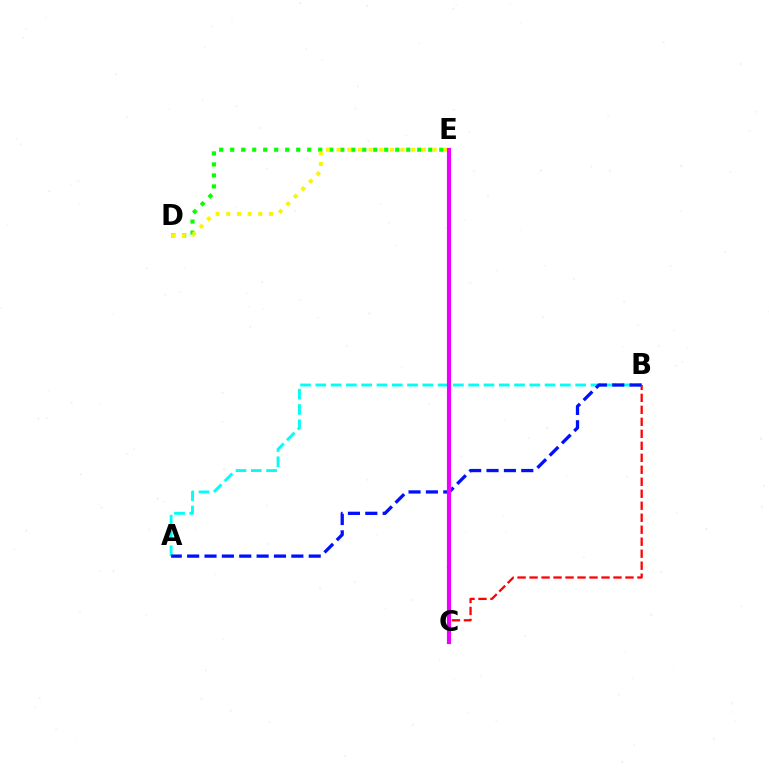{('D', 'E'): [{'color': '#08ff00', 'line_style': 'dotted', 'thickness': 2.99}, {'color': '#fcf500', 'line_style': 'dotted', 'thickness': 2.9}], ('B', 'C'): [{'color': '#ff0000', 'line_style': 'dashed', 'thickness': 1.63}], ('A', 'B'): [{'color': '#00fff6', 'line_style': 'dashed', 'thickness': 2.08}, {'color': '#0010ff', 'line_style': 'dashed', 'thickness': 2.36}], ('C', 'E'): [{'color': '#ee00ff', 'line_style': 'solid', 'thickness': 2.98}]}